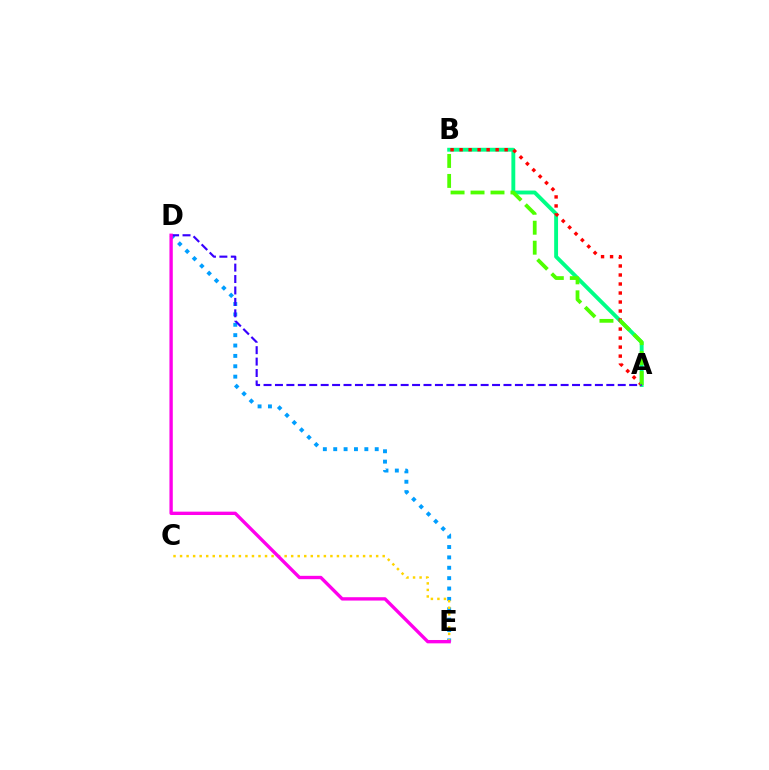{('A', 'B'): [{'color': '#00ff86', 'line_style': 'solid', 'thickness': 2.79}, {'color': '#ff0000', 'line_style': 'dotted', 'thickness': 2.45}, {'color': '#4fff00', 'line_style': 'dashed', 'thickness': 2.71}], ('D', 'E'): [{'color': '#009eff', 'line_style': 'dotted', 'thickness': 2.82}, {'color': '#ff00ed', 'line_style': 'solid', 'thickness': 2.41}], ('A', 'D'): [{'color': '#3700ff', 'line_style': 'dashed', 'thickness': 1.55}], ('C', 'E'): [{'color': '#ffd500', 'line_style': 'dotted', 'thickness': 1.78}]}